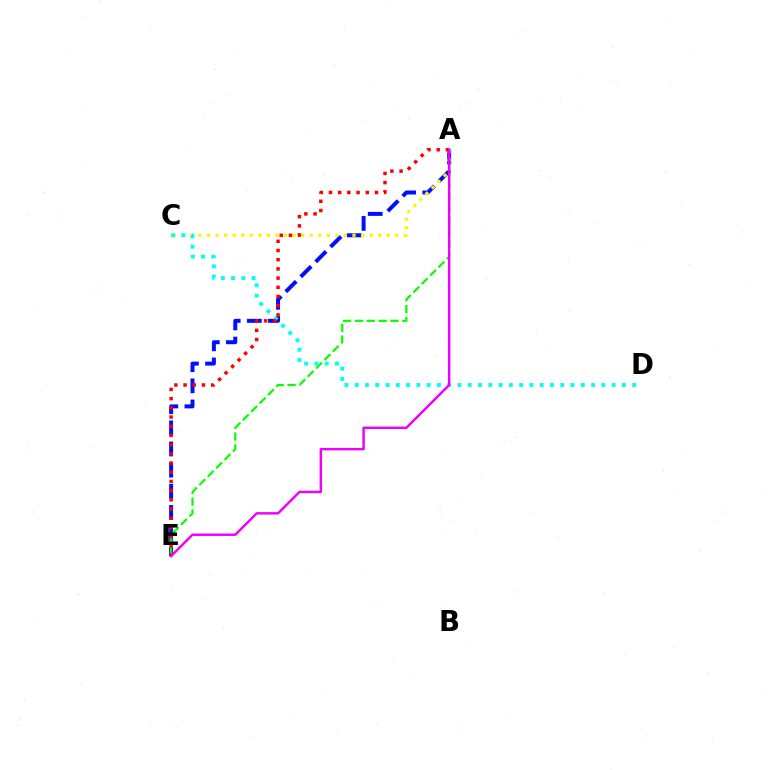{('A', 'E'): [{'color': '#0010ff', 'line_style': 'dashed', 'thickness': 2.87}, {'color': '#08ff00', 'line_style': 'dashed', 'thickness': 1.61}, {'color': '#ff0000', 'line_style': 'dotted', 'thickness': 2.5}, {'color': '#ee00ff', 'line_style': 'solid', 'thickness': 1.77}], ('A', 'C'): [{'color': '#fcf500', 'line_style': 'dotted', 'thickness': 2.33}], ('C', 'D'): [{'color': '#00fff6', 'line_style': 'dotted', 'thickness': 2.79}]}